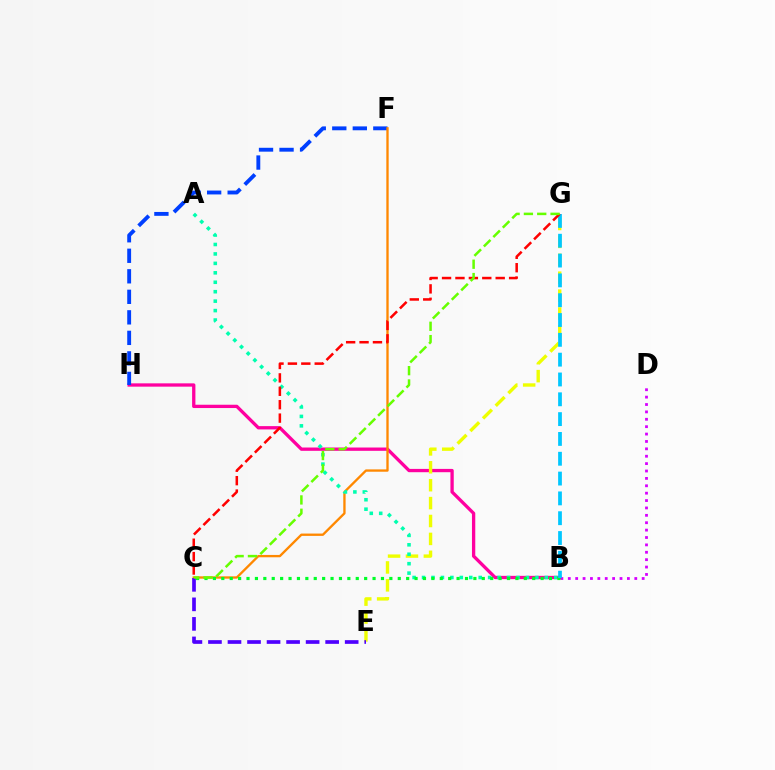{('B', 'D'): [{'color': '#d600ff', 'line_style': 'dotted', 'thickness': 2.01}], ('B', 'H'): [{'color': '#ff00a0', 'line_style': 'solid', 'thickness': 2.38}], ('F', 'H'): [{'color': '#003fff', 'line_style': 'dashed', 'thickness': 2.79}], ('C', 'F'): [{'color': '#ff8800', 'line_style': 'solid', 'thickness': 1.68}], ('E', 'G'): [{'color': '#eeff00', 'line_style': 'dashed', 'thickness': 2.43}], ('C', 'E'): [{'color': '#4f00ff', 'line_style': 'dashed', 'thickness': 2.65}], ('A', 'B'): [{'color': '#00ffaf', 'line_style': 'dotted', 'thickness': 2.57}], ('B', 'C'): [{'color': '#00ff27', 'line_style': 'dotted', 'thickness': 2.28}], ('B', 'G'): [{'color': '#00c7ff', 'line_style': 'dashed', 'thickness': 2.69}], ('C', 'G'): [{'color': '#ff0000', 'line_style': 'dashed', 'thickness': 1.82}, {'color': '#66ff00', 'line_style': 'dashed', 'thickness': 1.81}]}